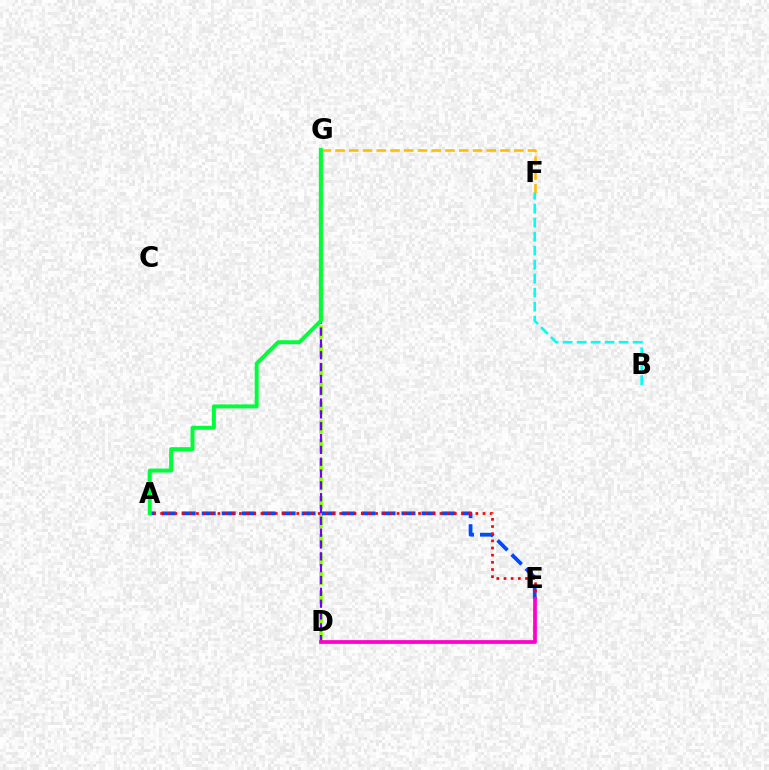{('D', 'G'): [{'color': '#84ff00', 'line_style': 'dashed', 'thickness': 2.58}, {'color': '#7200ff', 'line_style': 'dashed', 'thickness': 1.61}], ('A', 'E'): [{'color': '#004bff', 'line_style': 'dashed', 'thickness': 2.71}, {'color': '#ff0000', 'line_style': 'dotted', 'thickness': 1.95}], ('F', 'G'): [{'color': '#ffbd00', 'line_style': 'dashed', 'thickness': 1.87}], ('B', 'F'): [{'color': '#00fff6', 'line_style': 'dashed', 'thickness': 1.9}], ('A', 'G'): [{'color': '#00ff39', 'line_style': 'solid', 'thickness': 2.85}], ('D', 'E'): [{'color': '#ff00cf', 'line_style': 'solid', 'thickness': 2.7}]}